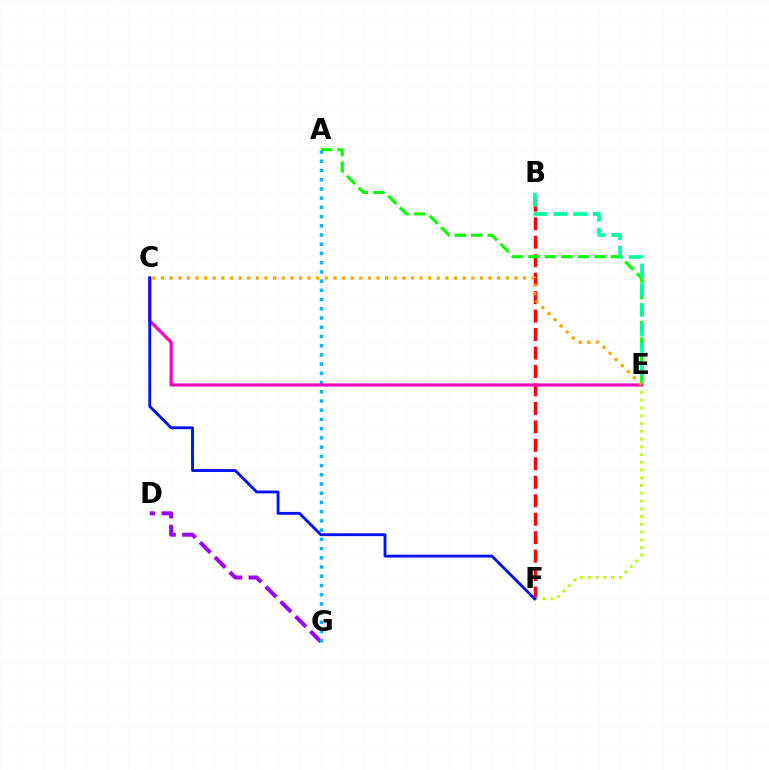{('B', 'F'): [{'color': '#ff0000', 'line_style': 'dashed', 'thickness': 2.51}], ('A', 'E'): [{'color': '#08ff00', 'line_style': 'dashed', 'thickness': 2.24}], ('B', 'E'): [{'color': '#00ff9d', 'line_style': 'dashed', 'thickness': 2.68}], ('D', 'G'): [{'color': '#9b00ff', 'line_style': 'dashed', 'thickness': 2.86}], ('E', 'F'): [{'color': '#b3ff00', 'line_style': 'dotted', 'thickness': 2.11}], ('A', 'G'): [{'color': '#00b5ff', 'line_style': 'dotted', 'thickness': 2.51}], ('C', 'E'): [{'color': '#ff00bd', 'line_style': 'solid', 'thickness': 2.3}, {'color': '#ffa500', 'line_style': 'dotted', 'thickness': 2.34}], ('C', 'F'): [{'color': '#0010ff', 'line_style': 'solid', 'thickness': 2.05}]}